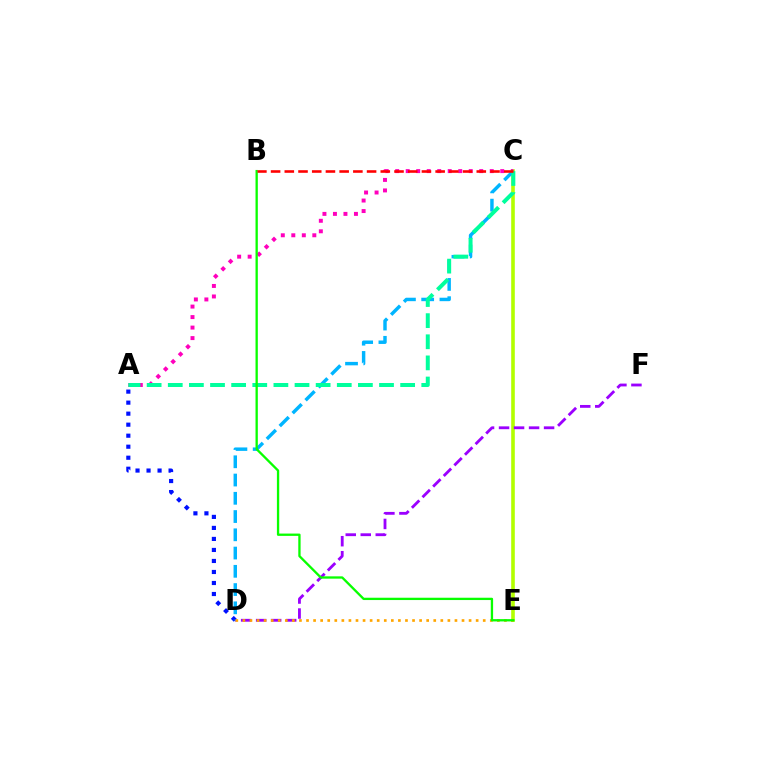{('C', 'E'): [{'color': '#b3ff00', 'line_style': 'solid', 'thickness': 2.6}], ('A', 'C'): [{'color': '#ff00bd', 'line_style': 'dotted', 'thickness': 2.85}, {'color': '#00ff9d', 'line_style': 'dashed', 'thickness': 2.87}], ('D', 'F'): [{'color': '#9b00ff', 'line_style': 'dashed', 'thickness': 2.04}], ('A', 'D'): [{'color': '#0010ff', 'line_style': 'dotted', 'thickness': 2.99}], ('C', 'D'): [{'color': '#00b5ff', 'line_style': 'dashed', 'thickness': 2.48}], ('D', 'E'): [{'color': '#ffa500', 'line_style': 'dotted', 'thickness': 1.92}], ('B', 'E'): [{'color': '#08ff00', 'line_style': 'solid', 'thickness': 1.67}], ('B', 'C'): [{'color': '#ff0000', 'line_style': 'dashed', 'thickness': 1.86}]}